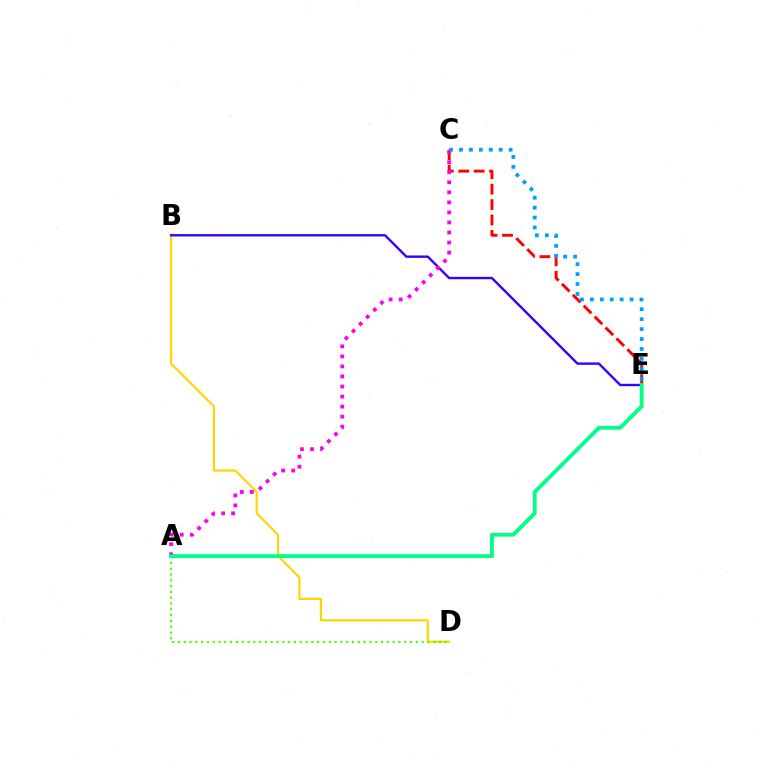{('B', 'D'): [{'color': '#ffd500', 'line_style': 'solid', 'thickness': 1.57}], ('A', 'D'): [{'color': '#4fff00', 'line_style': 'dotted', 'thickness': 1.58}], ('B', 'E'): [{'color': '#3700ff', 'line_style': 'solid', 'thickness': 1.72}], ('C', 'E'): [{'color': '#ff0000', 'line_style': 'dashed', 'thickness': 2.09}, {'color': '#009eff', 'line_style': 'dotted', 'thickness': 2.7}], ('A', 'C'): [{'color': '#ff00ed', 'line_style': 'dotted', 'thickness': 2.73}], ('A', 'E'): [{'color': '#00ff86', 'line_style': 'solid', 'thickness': 2.79}]}